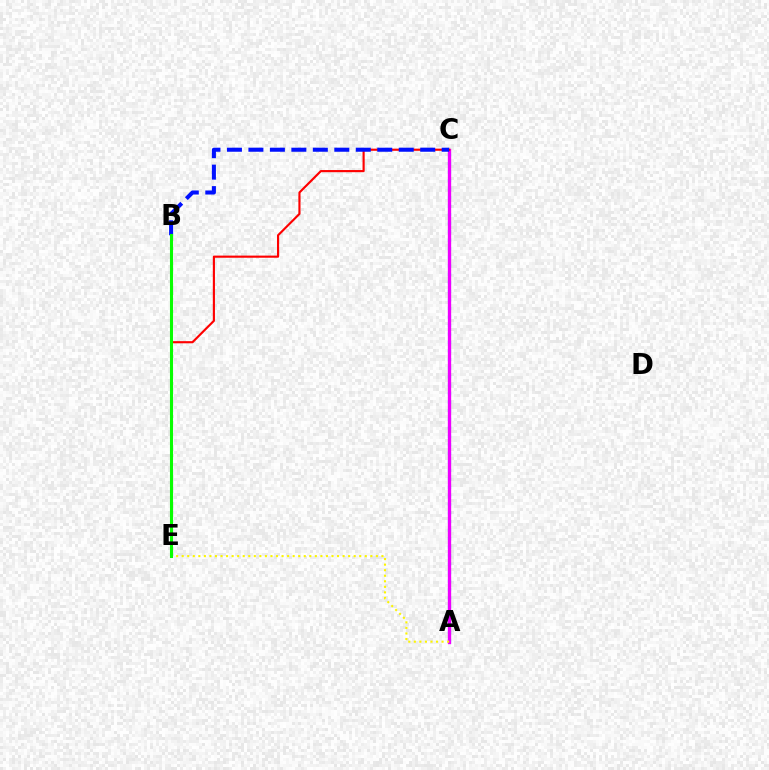{('A', 'C'): [{'color': '#00fff6', 'line_style': 'dotted', 'thickness': 2.32}, {'color': '#ee00ff', 'line_style': 'solid', 'thickness': 2.4}], ('C', 'E'): [{'color': '#ff0000', 'line_style': 'solid', 'thickness': 1.54}], ('A', 'E'): [{'color': '#fcf500', 'line_style': 'dotted', 'thickness': 1.51}], ('B', 'C'): [{'color': '#0010ff', 'line_style': 'dashed', 'thickness': 2.92}], ('B', 'E'): [{'color': '#08ff00', 'line_style': 'solid', 'thickness': 2.22}]}